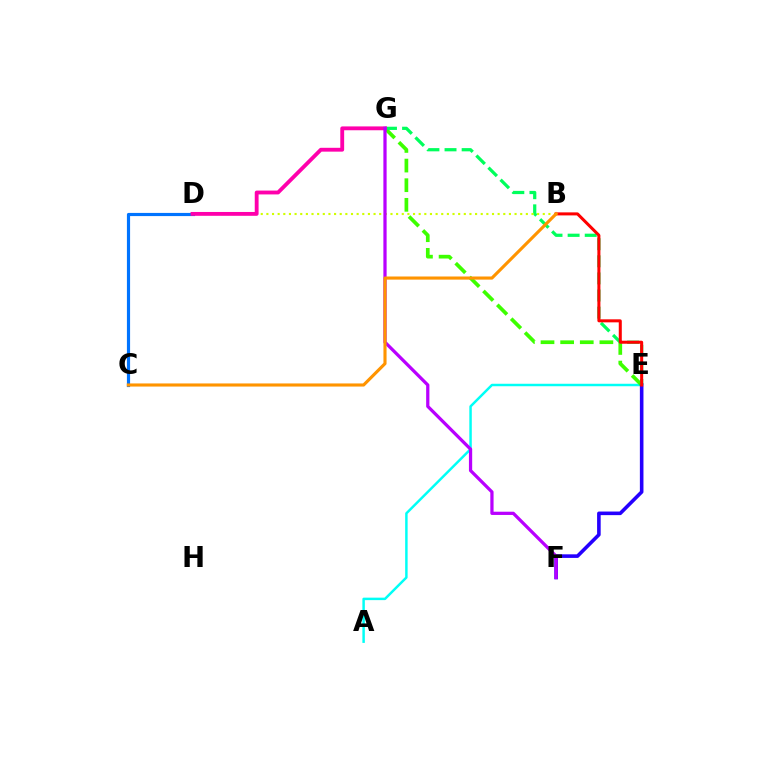{('A', 'E'): [{'color': '#00fff6', 'line_style': 'solid', 'thickness': 1.78}], ('E', 'G'): [{'color': '#3dff00', 'line_style': 'dashed', 'thickness': 2.67}, {'color': '#00ff5c', 'line_style': 'dashed', 'thickness': 2.32}], ('E', 'F'): [{'color': '#2500ff', 'line_style': 'solid', 'thickness': 2.59}], ('B', 'D'): [{'color': '#d1ff00', 'line_style': 'dotted', 'thickness': 1.53}], ('C', 'D'): [{'color': '#0074ff', 'line_style': 'solid', 'thickness': 2.28}], ('B', 'E'): [{'color': '#ff0000', 'line_style': 'solid', 'thickness': 2.18}], ('D', 'G'): [{'color': '#ff00ac', 'line_style': 'solid', 'thickness': 2.77}], ('F', 'G'): [{'color': '#b900ff', 'line_style': 'solid', 'thickness': 2.33}], ('B', 'C'): [{'color': '#ff9400', 'line_style': 'solid', 'thickness': 2.25}]}